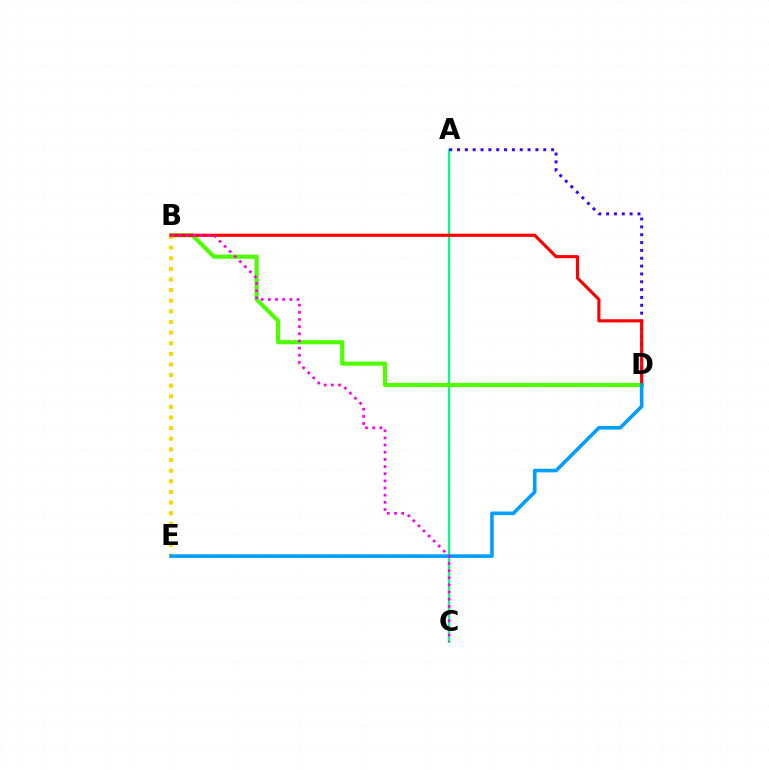{('A', 'C'): [{'color': '#00ff86', 'line_style': 'solid', 'thickness': 1.58}], ('B', 'D'): [{'color': '#4fff00', 'line_style': 'solid', 'thickness': 3.0}, {'color': '#ff0000', 'line_style': 'solid', 'thickness': 2.26}], ('A', 'D'): [{'color': '#3700ff', 'line_style': 'dotted', 'thickness': 2.13}], ('B', 'E'): [{'color': '#ffd500', 'line_style': 'dotted', 'thickness': 2.89}], ('D', 'E'): [{'color': '#009eff', 'line_style': 'solid', 'thickness': 2.6}], ('B', 'C'): [{'color': '#ff00ed', 'line_style': 'dotted', 'thickness': 1.94}]}